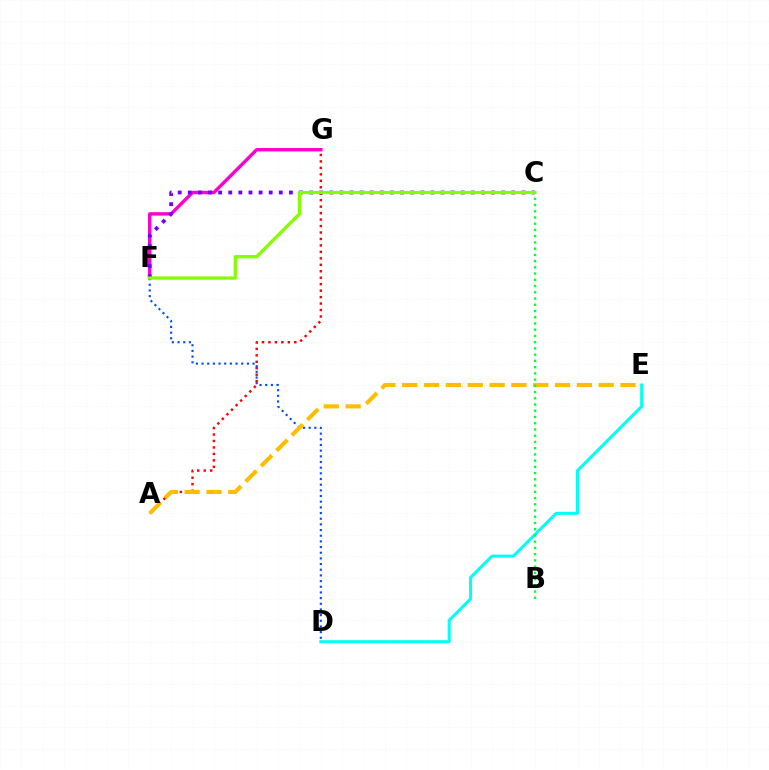{('D', 'F'): [{'color': '#004bff', 'line_style': 'dotted', 'thickness': 1.54}], ('A', 'G'): [{'color': '#ff0000', 'line_style': 'dotted', 'thickness': 1.76}], ('D', 'E'): [{'color': '#00fff6', 'line_style': 'solid', 'thickness': 2.18}], ('A', 'E'): [{'color': '#ffbd00', 'line_style': 'dashed', 'thickness': 2.97}], ('B', 'C'): [{'color': '#00ff39', 'line_style': 'dotted', 'thickness': 1.69}], ('F', 'G'): [{'color': '#ff00cf', 'line_style': 'solid', 'thickness': 2.46}], ('C', 'F'): [{'color': '#7200ff', 'line_style': 'dotted', 'thickness': 2.75}, {'color': '#84ff00', 'line_style': 'solid', 'thickness': 2.37}]}